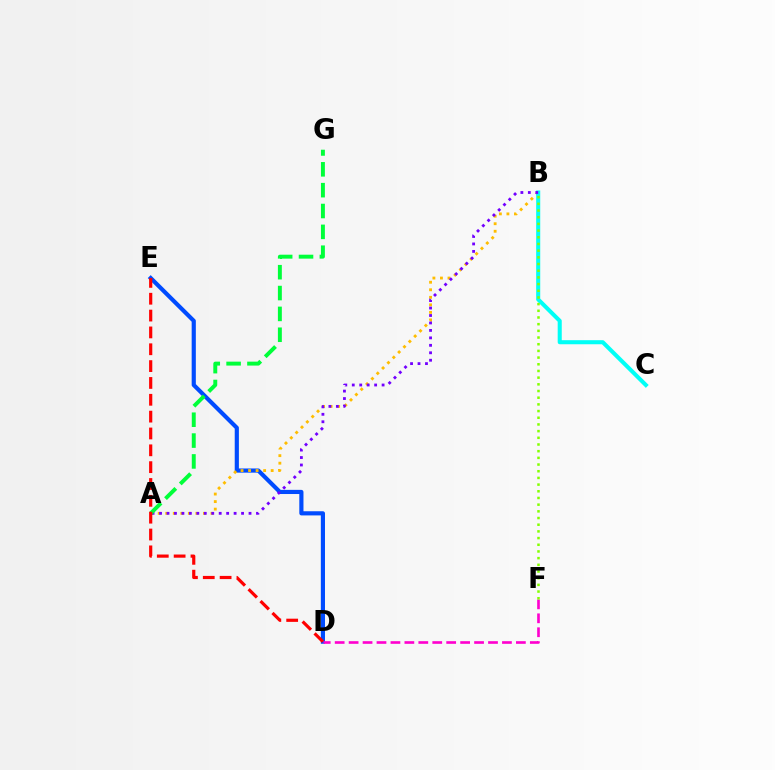{('D', 'E'): [{'color': '#004bff', 'line_style': 'solid', 'thickness': 3.0}, {'color': '#ff0000', 'line_style': 'dashed', 'thickness': 2.29}], ('A', 'B'): [{'color': '#ffbd00', 'line_style': 'dotted', 'thickness': 2.05}, {'color': '#7200ff', 'line_style': 'dotted', 'thickness': 2.03}], ('B', 'C'): [{'color': '#00fff6', 'line_style': 'solid', 'thickness': 2.93}], ('A', 'G'): [{'color': '#00ff39', 'line_style': 'dashed', 'thickness': 2.83}], ('D', 'F'): [{'color': '#ff00cf', 'line_style': 'dashed', 'thickness': 1.89}], ('B', 'F'): [{'color': '#84ff00', 'line_style': 'dotted', 'thickness': 1.82}]}